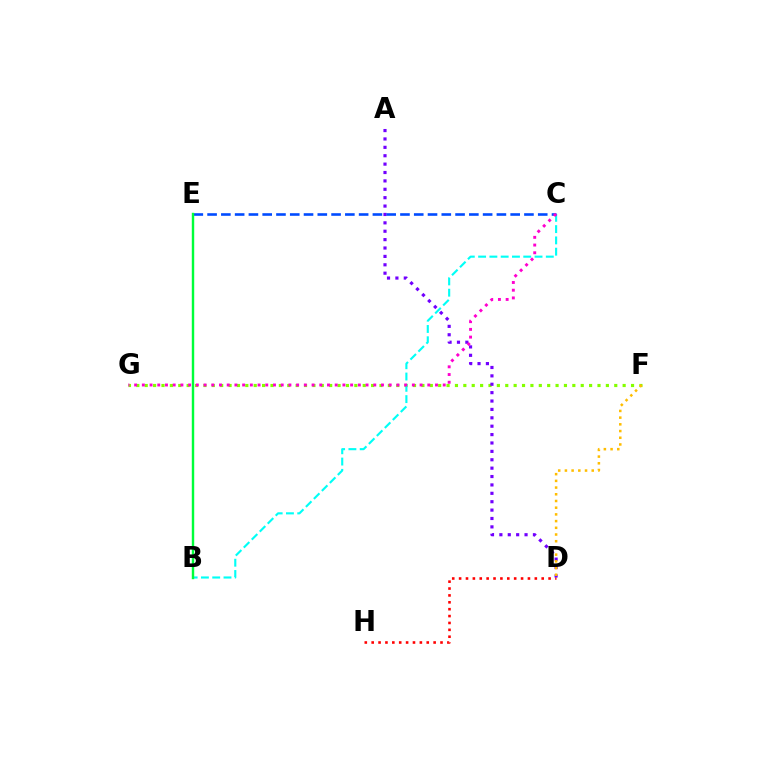{('D', 'H'): [{'color': '#ff0000', 'line_style': 'dotted', 'thickness': 1.87}], ('F', 'G'): [{'color': '#84ff00', 'line_style': 'dotted', 'thickness': 2.28}], ('A', 'D'): [{'color': '#7200ff', 'line_style': 'dotted', 'thickness': 2.28}], ('B', 'C'): [{'color': '#00fff6', 'line_style': 'dashed', 'thickness': 1.53}], ('C', 'E'): [{'color': '#004bff', 'line_style': 'dashed', 'thickness': 1.87}], ('D', 'F'): [{'color': '#ffbd00', 'line_style': 'dotted', 'thickness': 1.82}], ('B', 'E'): [{'color': '#00ff39', 'line_style': 'solid', 'thickness': 1.75}], ('C', 'G'): [{'color': '#ff00cf', 'line_style': 'dotted', 'thickness': 2.1}]}